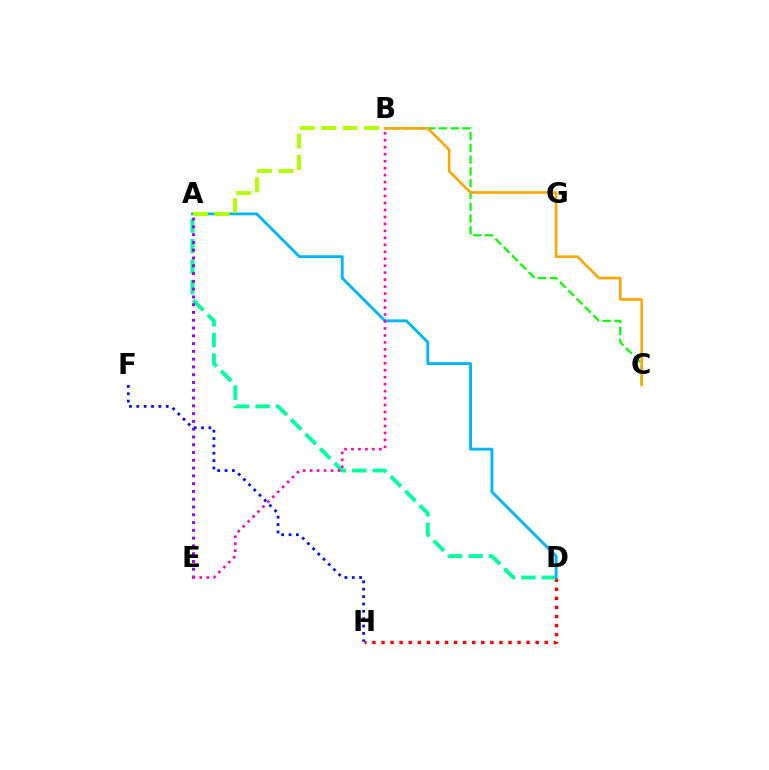{('B', 'C'): [{'color': '#08ff00', 'line_style': 'dashed', 'thickness': 1.6}, {'color': '#ffa500', 'line_style': 'solid', 'thickness': 1.87}], ('D', 'H'): [{'color': '#ff0000', 'line_style': 'dotted', 'thickness': 2.46}], ('A', 'D'): [{'color': '#00ff9d', 'line_style': 'dashed', 'thickness': 2.79}, {'color': '#00b5ff', 'line_style': 'solid', 'thickness': 2.07}], ('A', 'E'): [{'color': '#9b00ff', 'line_style': 'dotted', 'thickness': 2.11}], ('A', 'B'): [{'color': '#b3ff00', 'line_style': 'dashed', 'thickness': 2.91}], ('B', 'E'): [{'color': '#ff00bd', 'line_style': 'dotted', 'thickness': 1.89}], ('F', 'H'): [{'color': '#0010ff', 'line_style': 'dotted', 'thickness': 2.0}]}